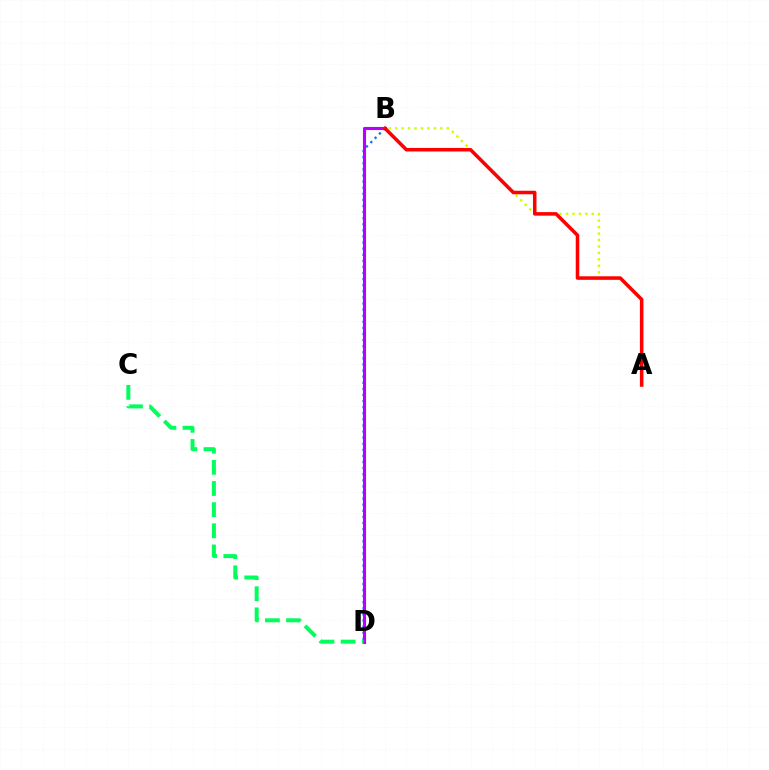{('A', 'B'): [{'color': '#d1ff00', 'line_style': 'dotted', 'thickness': 1.75}, {'color': '#ff0000', 'line_style': 'solid', 'thickness': 2.55}], ('B', 'D'): [{'color': '#0074ff', 'line_style': 'dotted', 'thickness': 1.66}, {'color': '#b900ff', 'line_style': 'solid', 'thickness': 2.23}], ('C', 'D'): [{'color': '#00ff5c', 'line_style': 'dashed', 'thickness': 2.87}]}